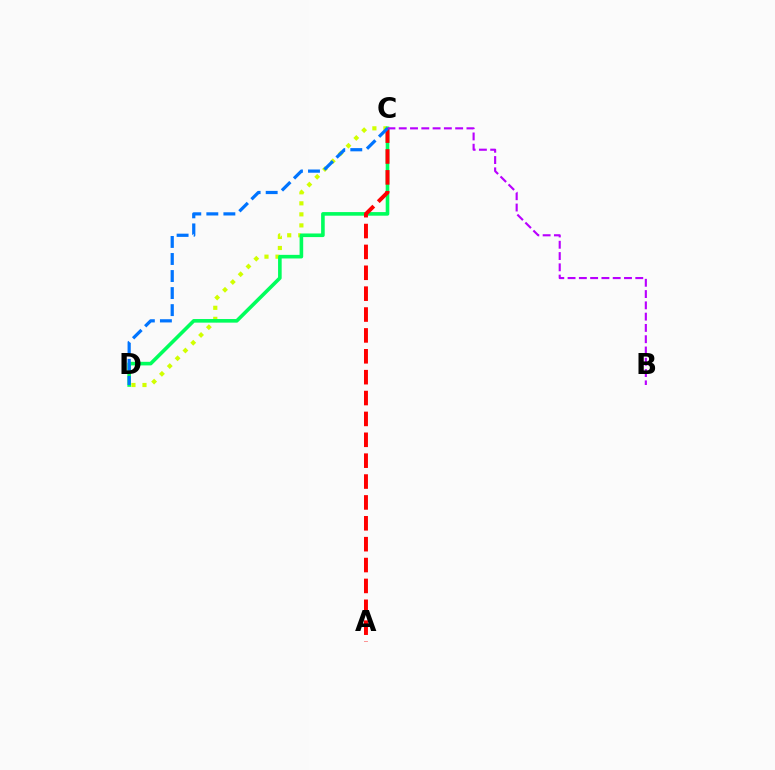{('C', 'D'): [{'color': '#d1ff00', 'line_style': 'dotted', 'thickness': 3.0}, {'color': '#00ff5c', 'line_style': 'solid', 'thickness': 2.6}, {'color': '#0074ff', 'line_style': 'dashed', 'thickness': 2.32}], ('A', 'C'): [{'color': '#ff0000', 'line_style': 'dashed', 'thickness': 2.84}], ('B', 'C'): [{'color': '#b900ff', 'line_style': 'dashed', 'thickness': 1.53}]}